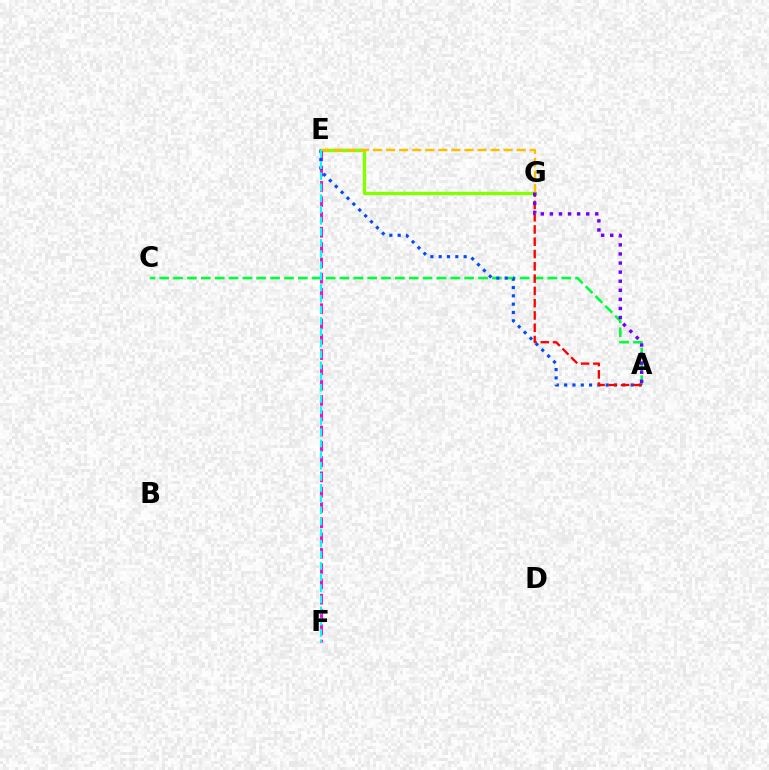{('A', 'C'): [{'color': '#00ff39', 'line_style': 'dashed', 'thickness': 1.88}], ('E', 'G'): [{'color': '#84ff00', 'line_style': 'solid', 'thickness': 2.43}, {'color': '#ffbd00', 'line_style': 'dashed', 'thickness': 1.77}], ('E', 'F'): [{'color': '#ff00cf', 'line_style': 'dashed', 'thickness': 2.08}, {'color': '#00fff6', 'line_style': 'dashed', 'thickness': 1.51}], ('A', 'E'): [{'color': '#004bff', 'line_style': 'dotted', 'thickness': 2.26}], ('A', 'G'): [{'color': '#ff0000', 'line_style': 'dashed', 'thickness': 1.67}, {'color': '#7200ff', 'line_style': 'dotted', 'thickness': 2.47}]}